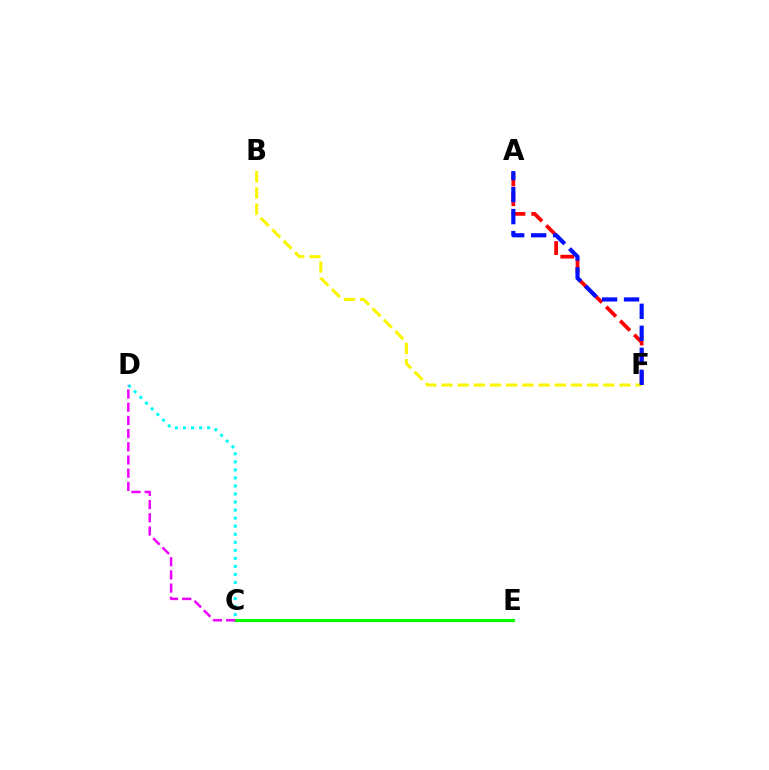{('C', 'E'): [{'color': '#08ff00', 'line_style': 'solid', 'thickness': 2.23}], ('A', 'F'): [{'color': '#ff0000', 'line_style': 'dashed', 'thickness': 2.69}, {'color': '#0010ff', 'line_style': 'dashed', 'thickness': 2.99}], ('C', 'D'): [{'color': '#00fff6', 'line_style': 'dotted', 'thickness': 2.18}, {'color': '#ee00ff', 'line_style': 'dashed', 'thickness': 1.79}], ('B', 'F'): [{'color': '#fcf500', 'line_style': 'dashed', 'thickness': 2.2}]}